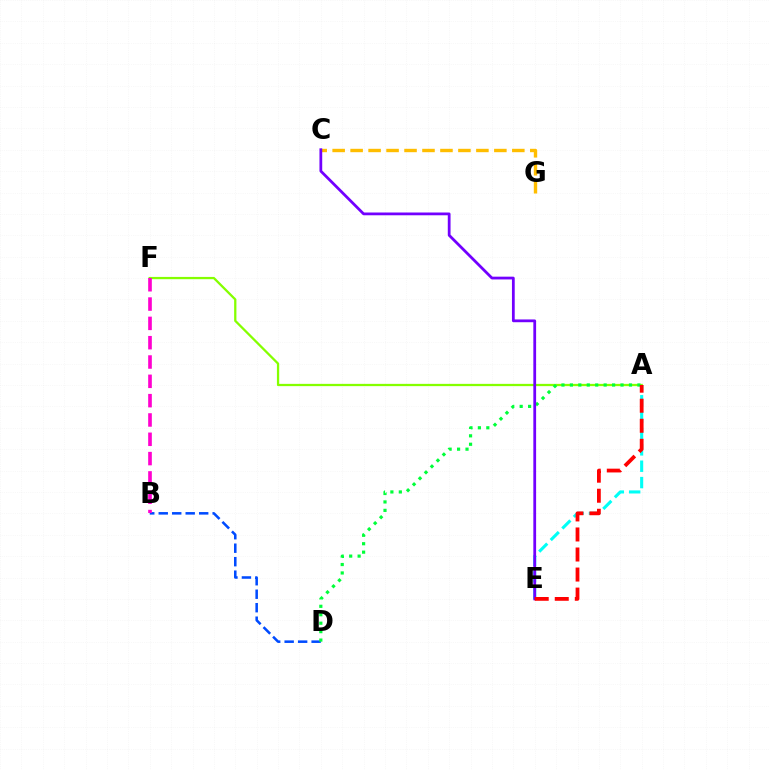{('C', 'G'): [{'color': '#ffbd00', 'line_style': 'dashed', 'thickness': 2.44}], ('A', 'F'): [{'color': '#84ff00', 'line_style': 'solid', 'thickness': 1.64}], ('A', 'E'): [{'color': '#00fff6', 'line_style': 'dashed', 'thickness': 2.22}, {'color': '#ff0000', 'line_style': 'dashed', 'thickness': 2.72}], ('B', 'D'): [{'color': '#004bff', 'line_style': 'dashed', 'thickness': 1.83}], ('B', 'F'): [{'color': '#ff00cf', 'line_style': 'dashed', 'thickness': 2.62}], ('A', 'D'): [{'color': '#00ff39', 'line_style': 'dotted', 'thickness': 2.29}], ('C', 'E'): [{'color': '#7200ff', 'line_style': 'solid', 'thickness': 2.0}]}